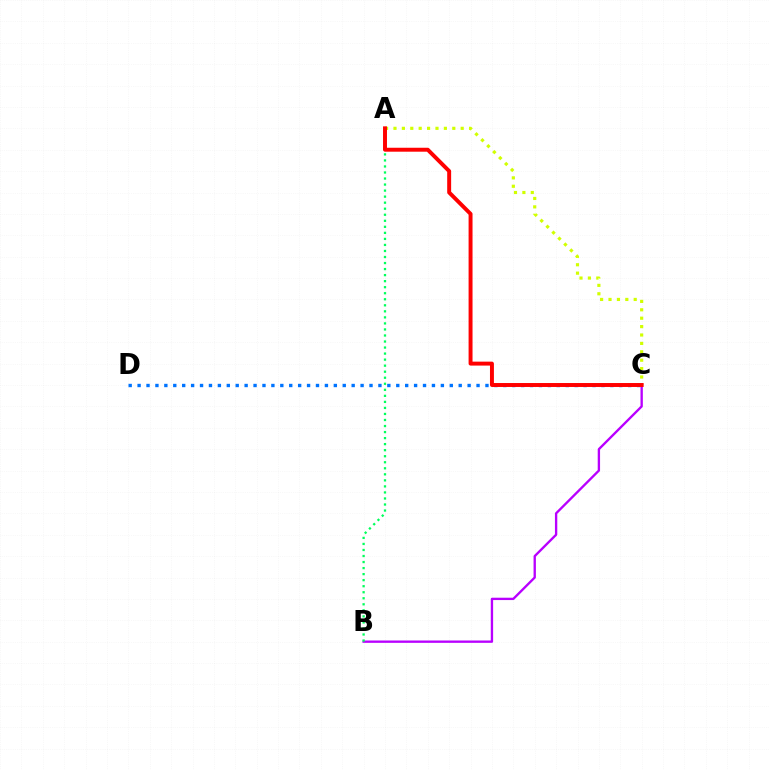{('C', 'D'): [{'color': '#0074ff', 'line_style': 'dotted', 'thickness': 2.42}], ('B', 'C'): [{'color': '#b900ff', 'line_style': 'solid', 'thickness': 1.69}], ('A', 'B'): [{'color': '#00ff5c', 'line_style': 'dotted', 'thickness': 1.64}], ('A', 'C'): [{'color': '#d1ff00', 'line_style': 'dotted', 'thickness': 2.28}, {'color': '#ff0000', 'line_style': 'solid', 'thickness': 2.84}]}